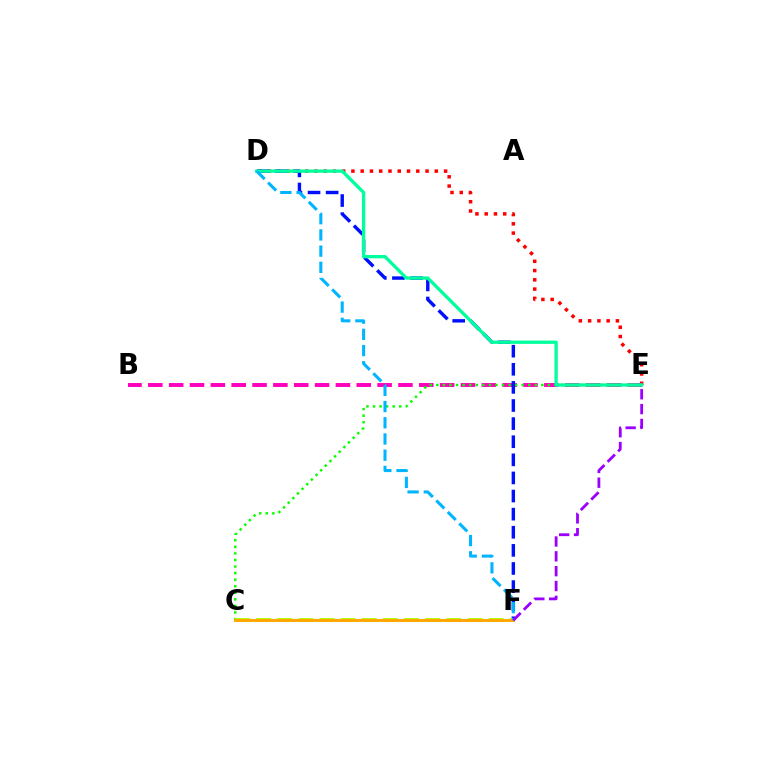{('D', 'E'): [{'color': '#ff0000', 'line_style': 'dotted', 'thickness': 2.52}, {'color': '#00ff9d', 'line_style': 'solid', 'thickness': 2.38}], ('B', 'E'): [{'color': '#ff00bd', 'line_style': 'dashed', 'thickness': 2.83}], ('C', 'E'): [{'color': '#08ff00', 'line_style': 'dotted', 'thickness': 1.78}], ('D', 'F'): [{'color': '#0010ff', 'line_style': 'dashed', 'thickness': 2.46}, {'color': '#00b5ff', 'line_style': 'dashed', 'thickness': 2.2}], ('C', 'F'): [{'color': '#b3ff00', 'line_style': 'dashed', 'thickness': 2.87}, {'color': '#ffa500', 'line_style': 'solid', 'thickness': 2.08}], ('E', 'F'): [{'color': '#9b00ff', 'line_style': 'dashed', 'thickness': 2.02}]}